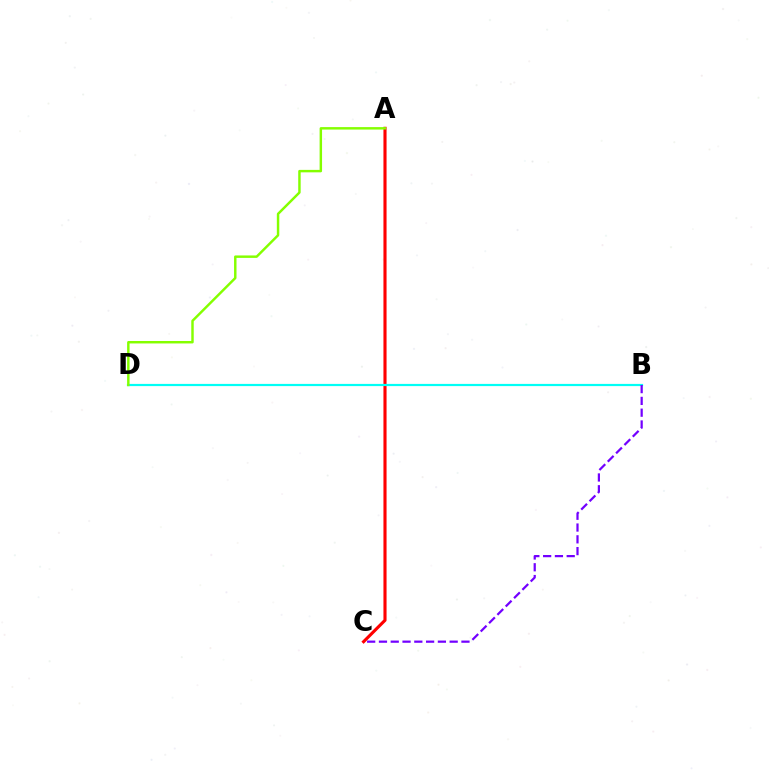{('A', 'C'): [{'color': '#ff0000', 'line_style': 'solid', 'thickness': 2.24}], ('B', 'D'): [{'color': '#00fff6', 'line_style': 'solid', 'thickness': 1.59}], ('A', 'D'): [{'color': '#84ff00', 'line_style': 'solid', 'thickness': 1.77}], ('B', 'C'): [{'color': '#7200ff', 'line_style': 'dashed', 'thickness': 1.6}]}